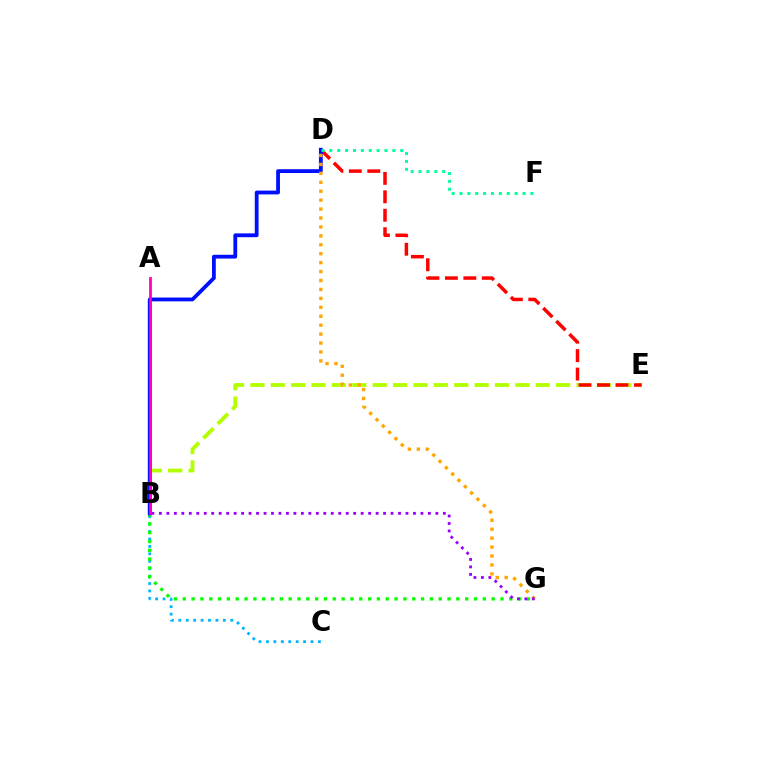{('B', 'E'): [{'color': '#b3ff00', 'line_style': 'dashed', 'thickness': 2.77}], ('B', 'C'): [{'color': '#00b5ff', 'line_style': 'dotted', 'thickness': 2.02}], ('D', 'E'): [{'color': '#ff0000', 'line_style': 'dashed', 'thickness': 2.51}], ('B', 'G'): [{'color': '#08ff00', 'line_style': 'dotted', 'thickness': 2.4}, {'color': '#9b00ff', 'line_style': 'dotted', 'thickness': 2.03}], ('B', 'D'): [{'color': '#0010ff', 'line_style': 'solid', 'thickness': 2.74}], ('A', 'B'): [{'color': '#ff00bd', 'line_style': 'solid', 'thickness': 2.0}], ('D', 'F'): [{'color': '#00ff9d', 'line_style': 'dotted', 'thickness': 2.14}], ('D', 'G'): [{'color': '#ffa500', 'line_style': 'dotted', 'thickness': 2.43}]}